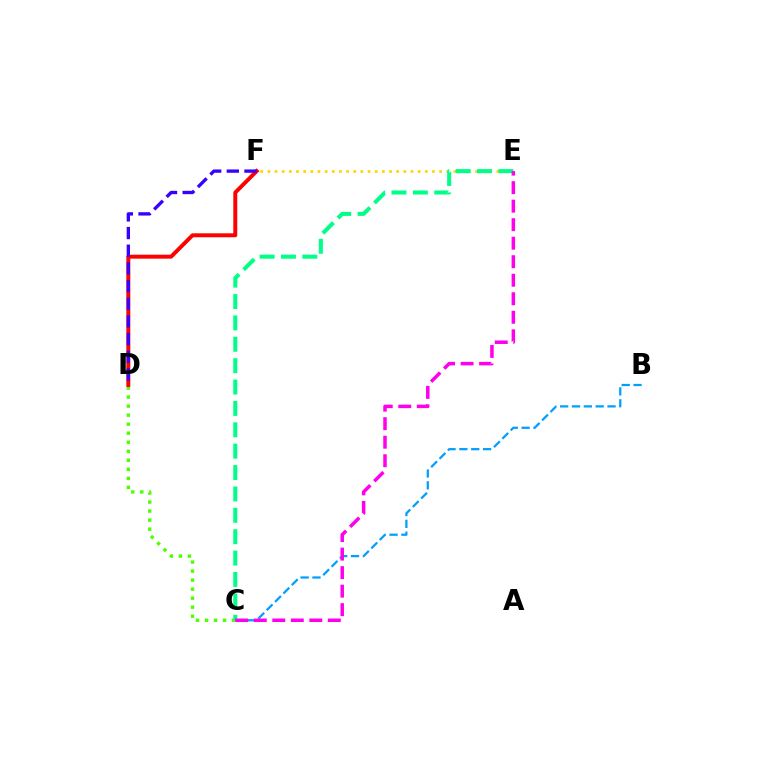{('C', 'D'): [{'color': '#4fff00', 'line_style': 'dotted', 'thickness': 2.45}], ('E', 'F'): [{'color': '#ffd500', 'line_style': 'dotted', 'thickness': 1.94}], ('D', 'F'): [{'color': '#ff0000', 'line_style': 'solid', 'thickness': 2.85}, {'color': '#3700ff', 'line_style': 'dashed', 'thickness': 2.4}], ('B', 'C'): [{'color': '#009eff', 'line_style': 'dashed', 'thickness': 1.61}], ('C', 'E'): [{'color': '#00ff86', 'line_style': 'dashed', 'thickness': 2.9}, {'color': '#ff00ed', 'line_style': 'dashed', 'thickness': 2.52}]}